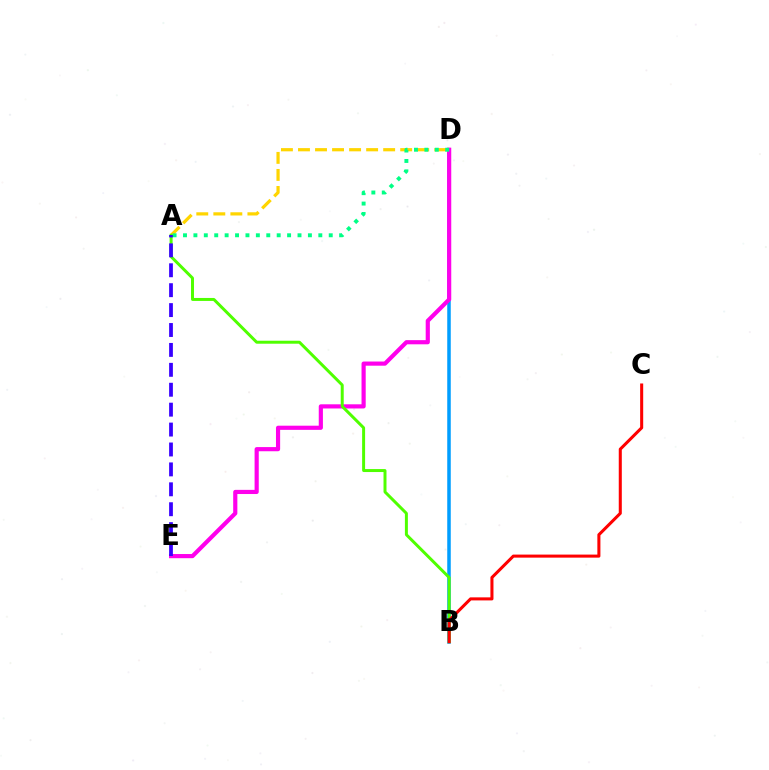{('A', 'D'): [{'color': '#ffd500', 'line_style': 'dashed', 'thickness': 2.31}, {'color': '#00ff86', 'line_style': 'dotted', 'thickness': 2.83}], ('B', 'D'): [{'color': '#009eff', 'line_style': 'solid', 'thickness': 2.53}], ('D', 'E'): [{'color': '#ff00ed', 'line_style': 'solid', 'thickness': 3.0}], ('A', 'B'): [{'color': '#4fff00', 'line_style': 'solid', 'thickness': 2.14}], ('B', 'C'): [{'color': '#ff0000', 'line_style': 'solid', 'thickness': 2.19}], ('A', 'E'): [{'color': '#3700ff', 'line_style': 'dashed', 'thickness': 2.71}]}